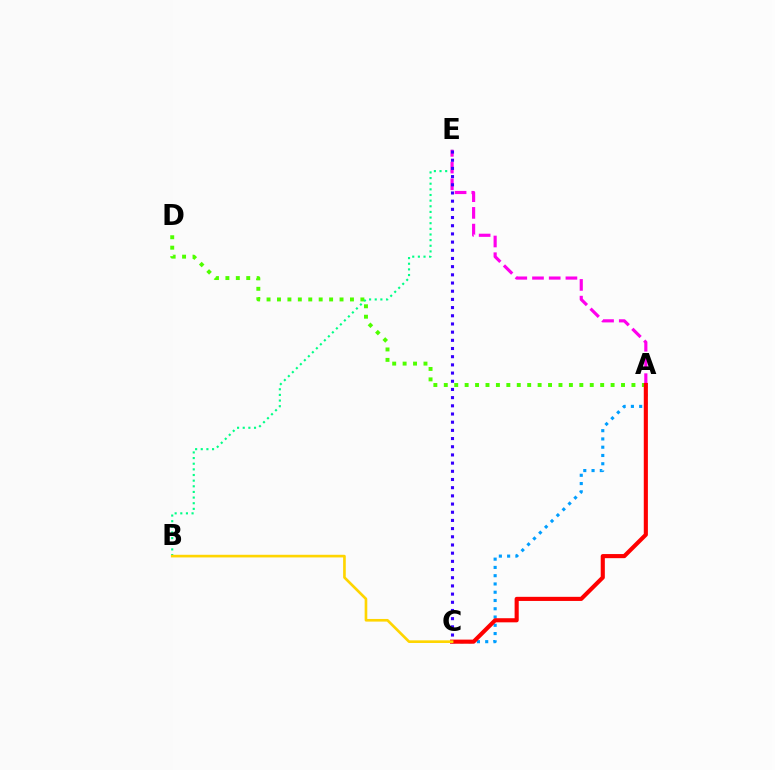{('A', 'D'): [{'color': '#4fff00', 'line_style': 'dotted', 'thickness': 2.83}], ('B', 'E'): [{'color': '#00ff86', 'line_style': 'dotted', 'thickness': 1.53}], ('A', 'E'): [{'color': '#ff00ed', 'line_style': 'dashed', 'thickness': 2.27}], ('C', 'E'): [{'color': '#3700ff', 'line_style': 'dotted', 'thickness': 2.22}], ('A', 'C'): [{'color': '#009eff', 'line_style': 'dotted', 'thickness': 2.25}, {'color': '#ff0000', 'line_style': 'solid', 'thickness': 2.96}], ('B', 'C'): [{'color': '#ffd500', 'line_style': 'solid', 'thickness': 1.9}]}